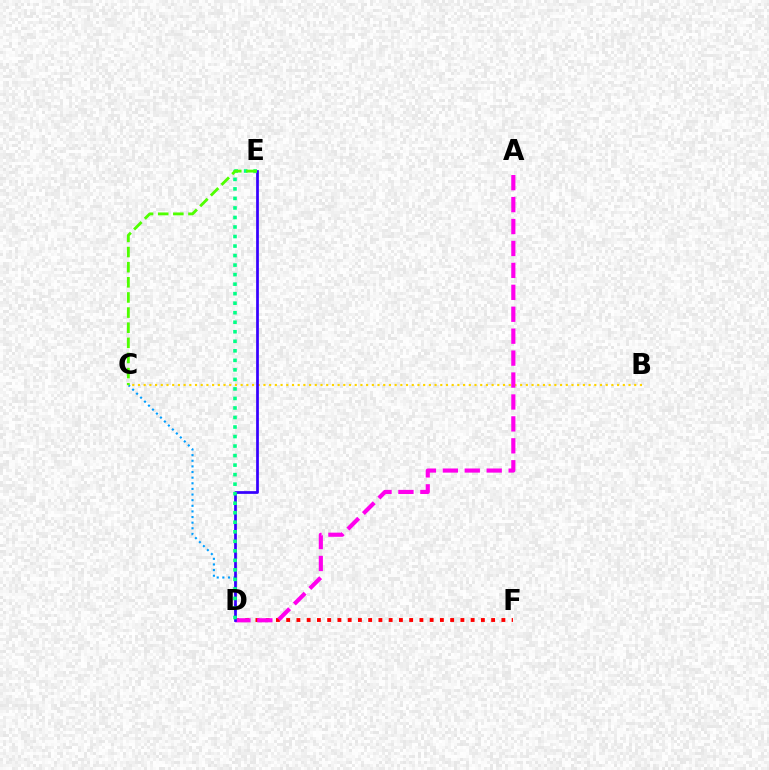{('D', 'F'): [{'color': '#ff0000', 'line_style': 'dotted', 'thickness': 2.78}], ('C', 'D'): [{'color': '#009eff', 'line_style': 'dotted', 'thickness': 1.53}], ('B', 'C'): [{'color': '#ffd500', 'line_style': 'dotted', 'thickness': 1.55}], ('A', 'D'): [{'color': '#ff00ed', 'line_style': 'dashed', 'thickness': 2.98}], ('D', 'E'): [{'color': '#3700ff', 'line_style': 'solid', 'thickness': 1.96}, {'color': '#00ff86', 'line_style': 'dotted', 'thickness': 2.59}], ('C', 'E'): [{'color': '#4fff00', 'line_style': 'dashed', 'thickness': 2.06}]}